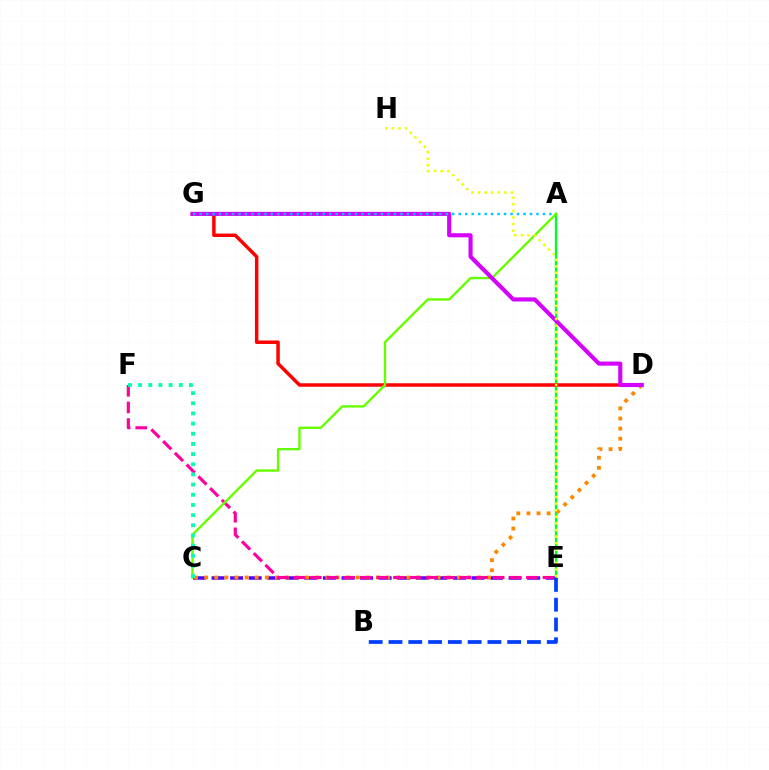{('A', 'E'): [{'color': '#00ff27', 'line_style': 'solid', 'thickness': 1.69}], ('D', 'G'): [{'color': '#ff0000', 'line_style': 'solid', 'thickness': 2.5}, {'color': '#d600ff', 'line_style': 'solid', 'thickness': 2.95}], ('C', 'E'): [{'color': '#4f00ff', 'line_style': 'dashed', 'thickness': 2.52}], ('C', 'D'): [{'color': '#ff8800', 'line_style': 'dotted', 'thickness': 2.75}], ('E', 'F'): [{'color': '#ff00a0', 'line_style': 'dashed', 'thickness': 2.26}], ('A', 'C'): [{'color': '#66ff00', 'line_style': 'solid', 'thickness': 1.71}], ('C', 'F'): [{'color': '#00ffaf', 'line_style': 'dotted', 'thickness': 2.76}], ('A', 'G'): [{'color': '#00c7ff', 'line_style': 'dotted', 'thickness': 1.76}], ('B', 'E'): [{'color': '#003fff', 'line_style': 'dashed', 'thickness': 2.69}], ('E', 'H'): [{'color': '#eeff00', 'line_style': 'dotted', 'thickness': 1.79}]}